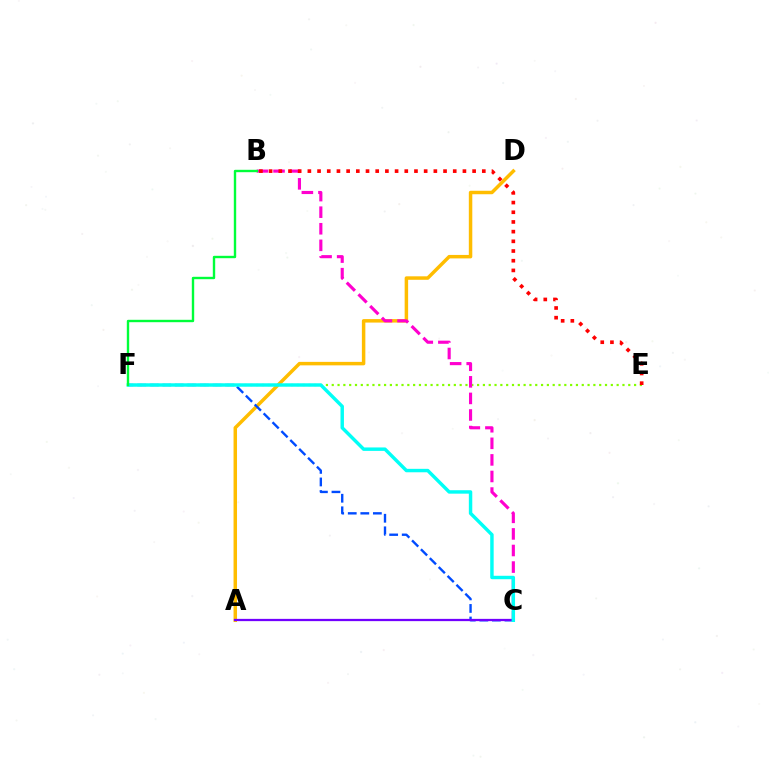{('E', 'F'): [{'color': '#84ff00', 'line_style': 'dotted', 'thickness': 1.58}], ('A', 'D'): [{'color': '#ffbd00', 'line_style': 'solid', 'thickness': 2.5}], ('B', 'C'): [{'color': '#ff00cf', 'line_style': 'dashed', 'thickness': 2.25}], ('C', 'F'): [{'color': '#004bff', 'line_style': 'dashed', 'thickness': 1.71}, {'color': '#00fff6', 'line_style': 'solid', 'thickness': 2.48}], ('A', 'C'): [{'color': '#7200ff', 'line_style': 'solid', 'thickness': 1.63}], ('B', 'E'): [{'color': '#ff0000', 'line_style': 'dotted', 'thickness': 2.63}], ('B', 'F'): [{'color': '#00ff39', 'line_style': 'solid', 'thickness': 1.72}]}